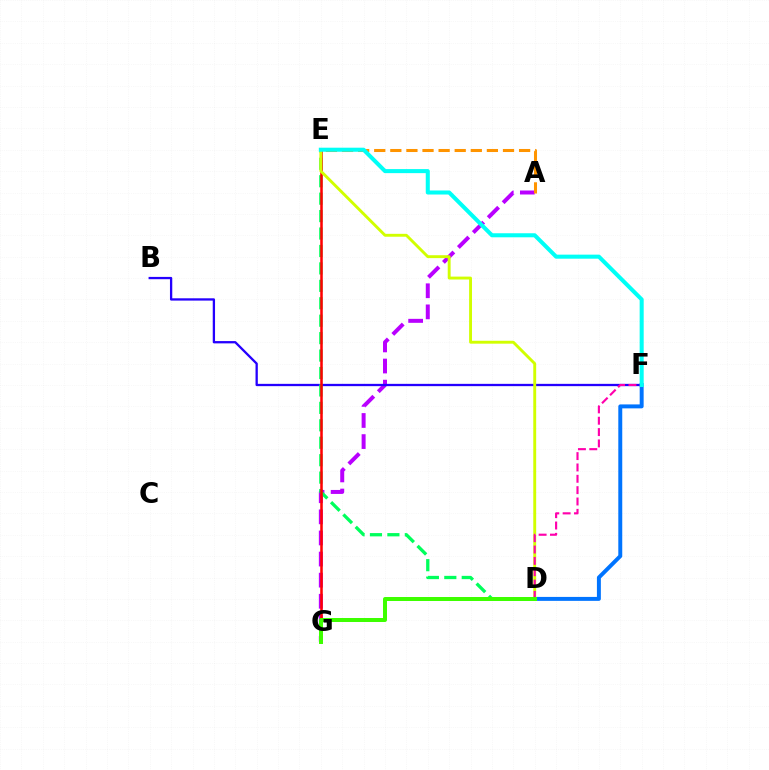{('D', 'F'): [{'color': '#0074ff', 'line_style': 'solid', 'thickness': 2.84}, {'color': '#ff00ac', 'line_style': 'dashed', 'thickness': 1.54}], ('A', 'G'): [{'color': '#b900ff', 'line_style': 'dashed', 'thickness': 2.87}], ('B', 'F'): [{'color': '#2500ff', 'line_style': 'solid', 'thickness': 1.65}], ('D', 'E'): [{'color': '#00ff5c', 'line_style': 'dashed', 'thickness': 2.37}, {'color': '#d1ff00', 'line_style': 'solid', 'thickness': 2.09}], ('E', 'G'): [{'color': '#ff0000', 'line_style': 'solid', 'thickness': 1.84}], ('A', 'E'): [{'color': '#ff9400', 'line_style': 'dashed', 'thickness': 2.19}], ('E', 'F'): [{'color': '#00fff6', 'line_style': 'solid', 'thickness': 2.91}], ('D', 'G'): [{'color': '#3dff00', 'line_style': 'solid', 'thickness': 2.87}]}